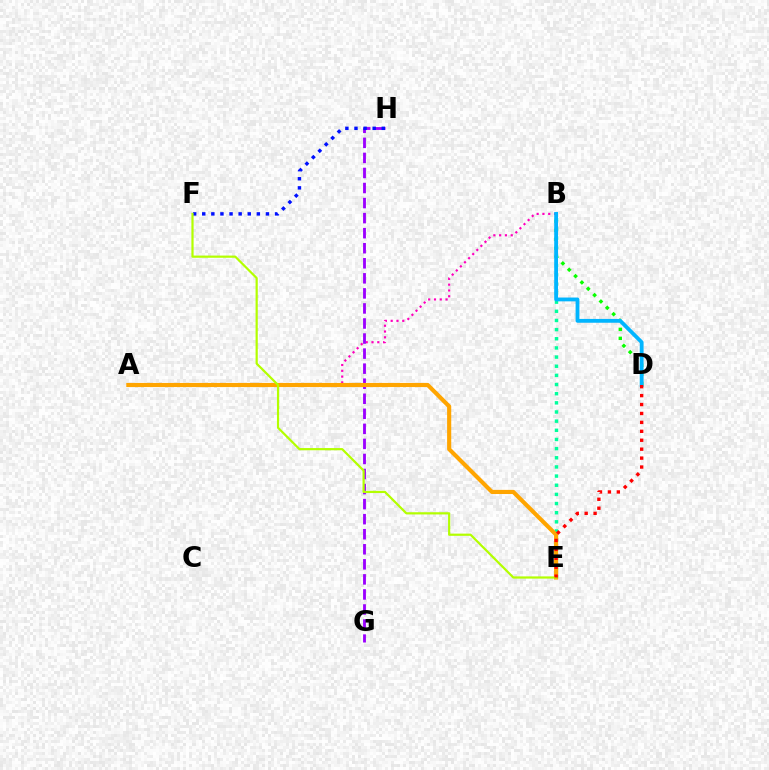{('A', 'B'): [{'color': '#ff00bd', 'line_style': 'dotted', 'thickness': 1.57}], ('G', 'H'): [{'color': '#9b00ff', 'line_style': 'dashed', 'thickness': 2.04}], ('F', 'H'): [{'color': '#0010ff', 'line_style': 'dotted', 'thickness': 2.47}], ('B', 'D'): [{'color': '#08ff00', 'line_style': 'dotted', 'thickness': 2.44}, {'color': '#00b5ff', 'line_style': 'solid', 'thickness': 2.75}], ('B', 'E'): [{'color': '#00ff9d', 'line_style': 'dotted', 'thickness': 2.49}], ('A', 'E'): [{'color': '#ffa500', 'line_style': 'solid', 'thickness': 2.97}], ('E', 'F'): [{'color': '#b3ff00', 'line_style': 'solid', 'thickness': 1.59}], ('D', 'E'): [{'color': '#ff0000', 'line_style': 'dotted', 'thickness': 2.43}]}